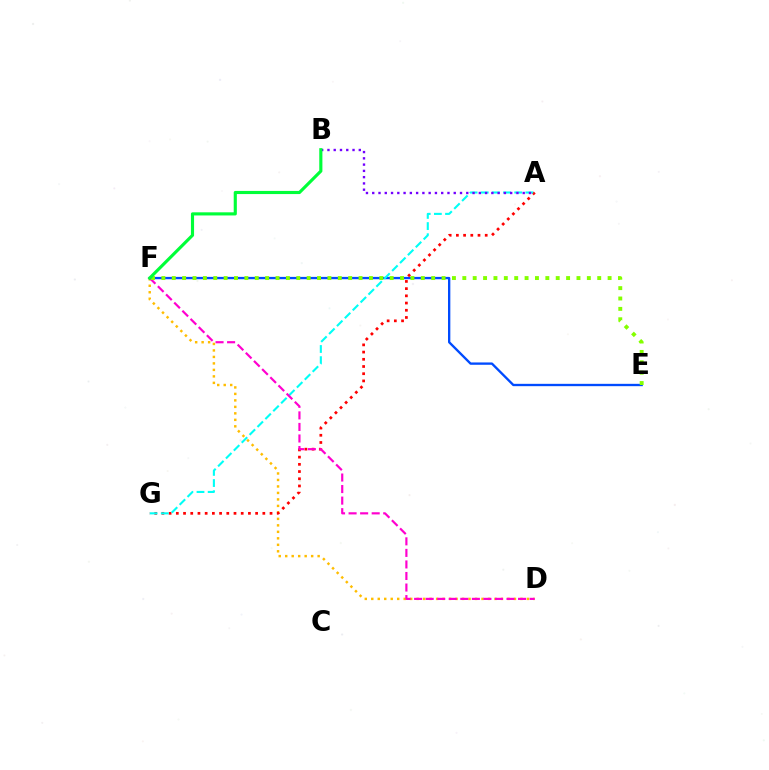{('D', 'F'): [{'color': '#ffbd00', 'line_style': 'dotted', 'thickness': 1.76}, {'color': '#ff00cf', 'line_style': 'dashed', 'thickness': 1.57}], ('E', 'F'): [{'color': '#004bff', 'line_style': 'solid', 'thickness': 1.68}, {'color': '#84ff00', 'line_style': 'dotted', 'thickness': 2.82}], ('A', 'G'): [{'color': '#ff0000', 'line_style': 'dotted', 'thickness': 1.96}, {'color': '#00fff6', 'line_style': 'dashed', 'thickness': 1.51}], ('A', 'B'): [{'color': '#7200ff', 'line_style': 'dotted', 'thickness': 1.7}], ('B', 'F'): [{'color': '#00ff39', 'line_style': 'solid', 'thickness': 2.26}]}